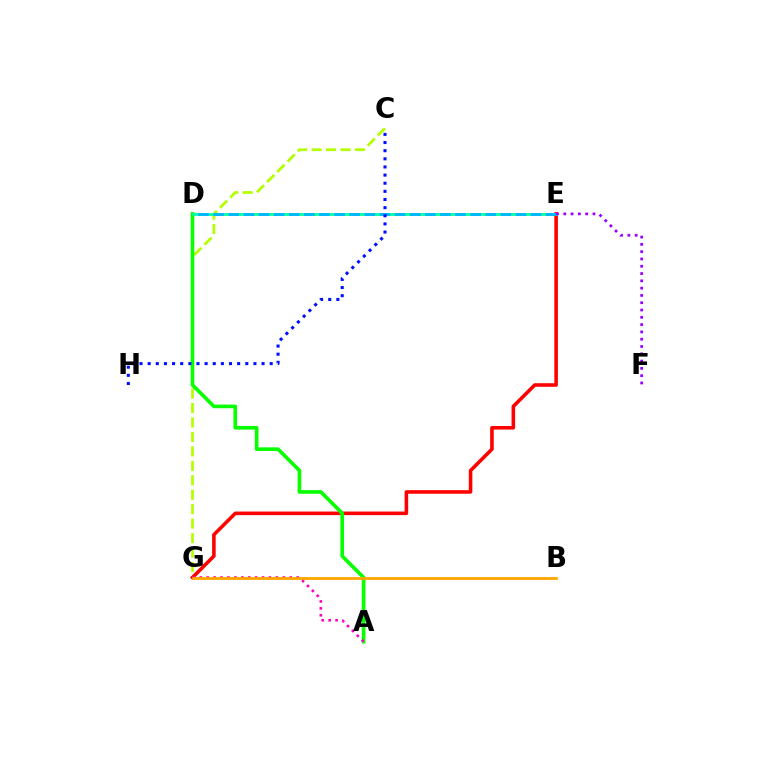{('C', 'G'): [{'color': '#b3ff00', 'line_style': 'dashed', 'thickness': 1.96}], ('E', 'G'): [{'color': '#ff0000', 'line_style': 'solid', 'thickness': 2.57}], ('A', 'D'): [{'color': '#08ff00', 'line_style': 'solid', 'thickness': 2.62}], ('D', 'E'): [{'color': '#00ff9d', 'line_style': 'solid', 'thickness': 1.98}, {'color': '#00b5ff', 'line_style': 'dashed', 'thickness': 2.05}], ('A', 'G'): [{'color': '#ff00bd', 'line_style': 'dotted', 'thickness': 1.88}], ('C', 'H'): [{'color': '#0010ff', 'line_style': 'dotted', 'thickness': 2.21}], ('B', 'G'): [{'color': '#ffa500', 'line_style': 'solid', 'thickness': 2.02}], ('E', 'F'): [{'color': '#9b00ff', 'line_style': 'dotted', 'thickness': 1.98}]}